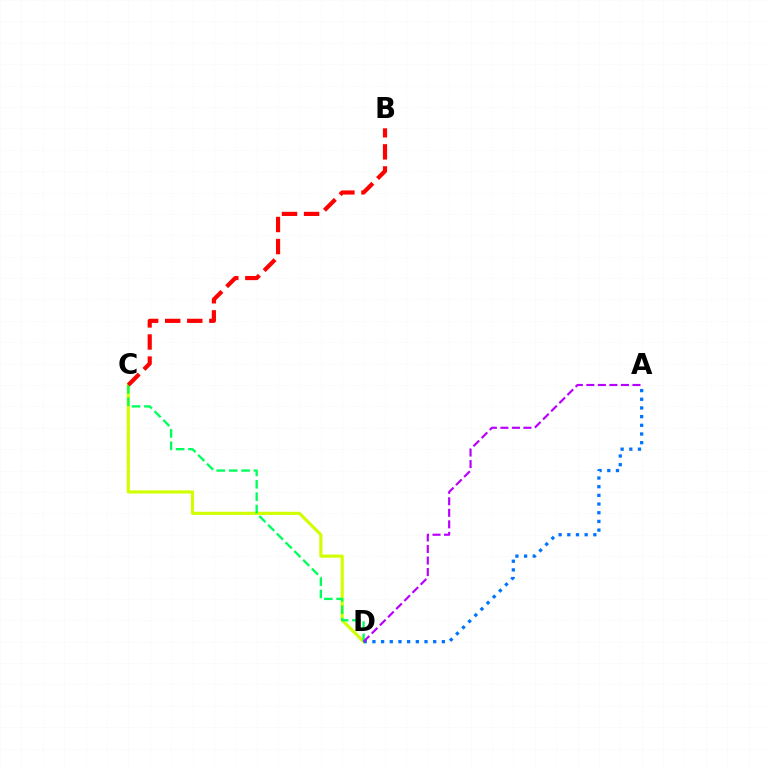{('C', 'D'): [{'color': '#d1ff00', 'line_style': 'solid', 'thickness': 2.27}, {'color': '#00ff5c', 'line_style': 'dashed', 'thickness': 1.68}], ('A', 'D'): [{'color': '#0074ff', 'line_style': 'dotted', 'thickness': 2.36}, {'color': '#b900ff', 'line_style': 'dashed', 'thickness': 1.57}], ('B', 'C'): [{'color': '#ff0000', 'line_style': 'dashed', 'thickness': 3.0}]}